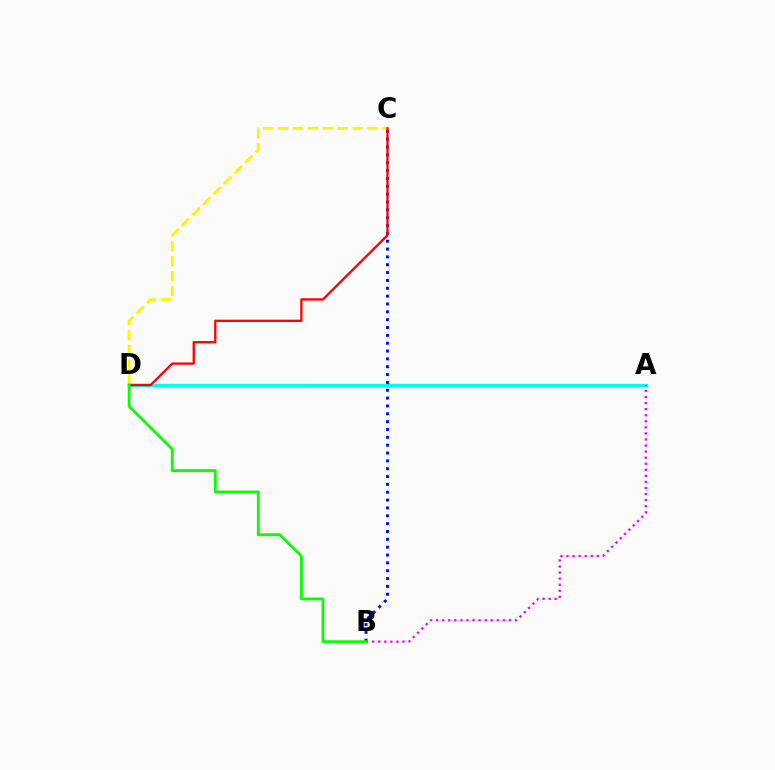{('A', 'D'): [{'color': '#00fff6', 'line_style': 'solid', 'thickness': 2.45}], ('B', 'C'): [{'color': '#0010ff', 'line_style': 'dotted', 'thickness': 2.13}], ('C', 'D'): [{'color': '#fcf500', 'line_style': 'dashed', 'thickness': 2.02}, {'color': '#ff0000', 'line_style': 'solid', 'thickness': 1.67}], ('A', 'B'): [{'color': '#ee00ff', 'line_style': 'dotted', 'thickness': 1.65}], ('B', 'D'): [{'color': '#08ff00', 'line_style': 'solid', 'thickness': 2.01}]}